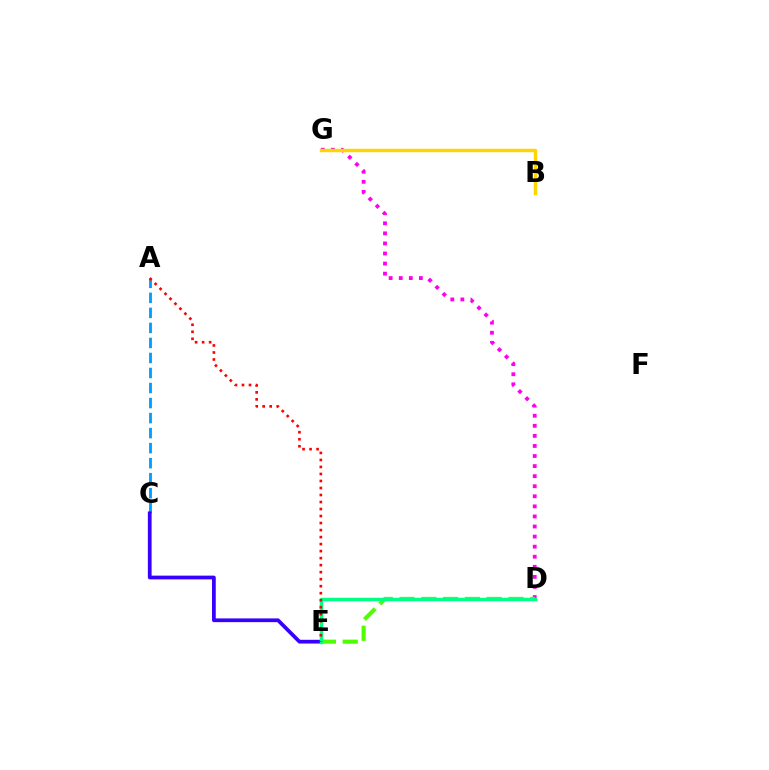{('A', 'C'): [{'color': '#009eff', 'line_style': 'dashed', 'thickness': 2.04}], ('D', 'G'): [{'color': '#ff00ed', 'line_style': 'dotted', 'thickness': 2.74}], ('C', 'E'): [{'color': '#3700ff', 'line_style': 'solid', 'thickness': 2.69}], ('B', 'G'): [{'color': '#ffd500', 'line_style': 'solid', 'thickness': 2.48}], ('D', 'E'): [{'color': '#4fff00', 'line_style': 'dashed', 'thickness': 2.96}, {'color': '#00ff86', 'line_style': 'solid', 'thickness': 2.48}], ('A', 'E'): [{'color': '#ff0000', 'line_style': 'dotted', 'thickness': 1.91}]}